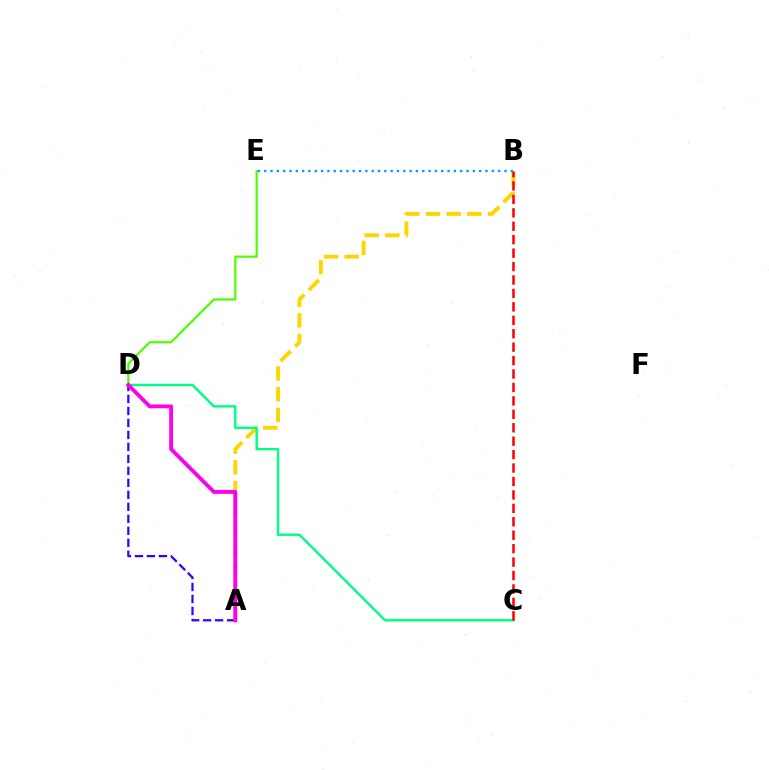{('A', 'D'): [{'color': '#3700ff', 'line_style': 'dashed', 'thickness': 1.63}, {'color': '#ff00ed', 'line_style': 'solid', 'thickness': 2.78}], ('A', 'B'): [{'color': '#ffd500', 'line_style': 'dashed', 'thickness': 2.81}], ('C', 'D'): [{'color': '#00ff86', 'line_style': 'solid', 'thickness': 1.76}], ('B', 'C'): [{'color': '#ff0000', 'line_style': 'dashed', 'thickness': 1.82}], ('D', 'E'): [{'color': '#4fff00', 'line_style': 'solid', 'thickness': 1.59}], ('B', 'E'): [{'color': '#009eff', 'line_style': 'dotted', 'thickness': 1.72}]}